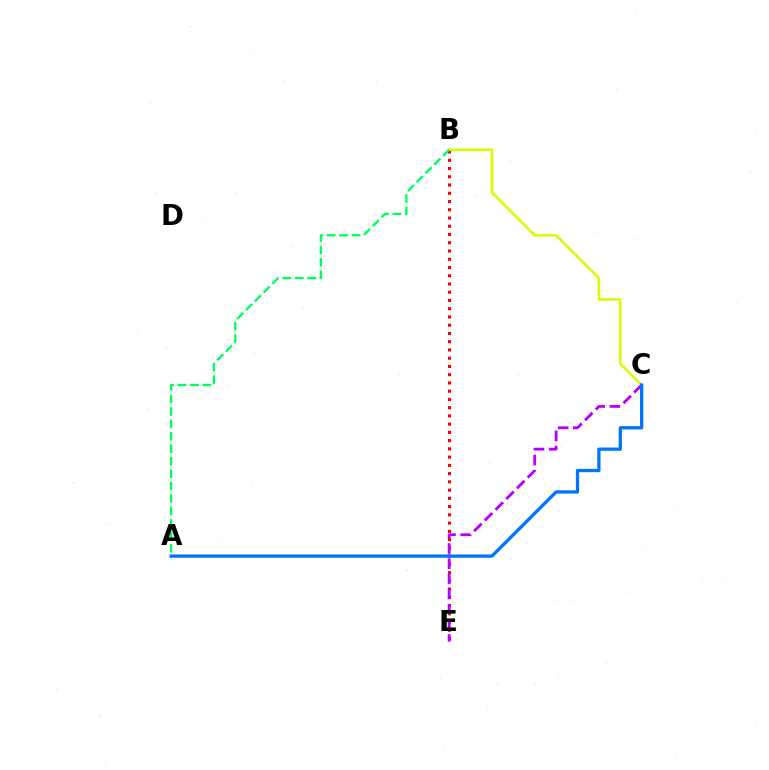{('B', 'E'): [{'color': '#ff0000', 'line_style': 'dotted', 'thickness': 2.24}], ('B', 'C'): [{'color': '#d1ff00', 'line_style': 'solid', 'thickness': 1.84}], ('A', 'B'): [{'color': '#00ff5c', 'line_style': 'dashed', 'thickness': 1.69}], ('C', 'E'): [{'color': '#b900ff', 'line_style': 'dashed', 'thickness': 2.06}], ('A', 'C'): [{'color': '#0074ff', 'line_style': 'solid', 'thickness': 2.35}]}